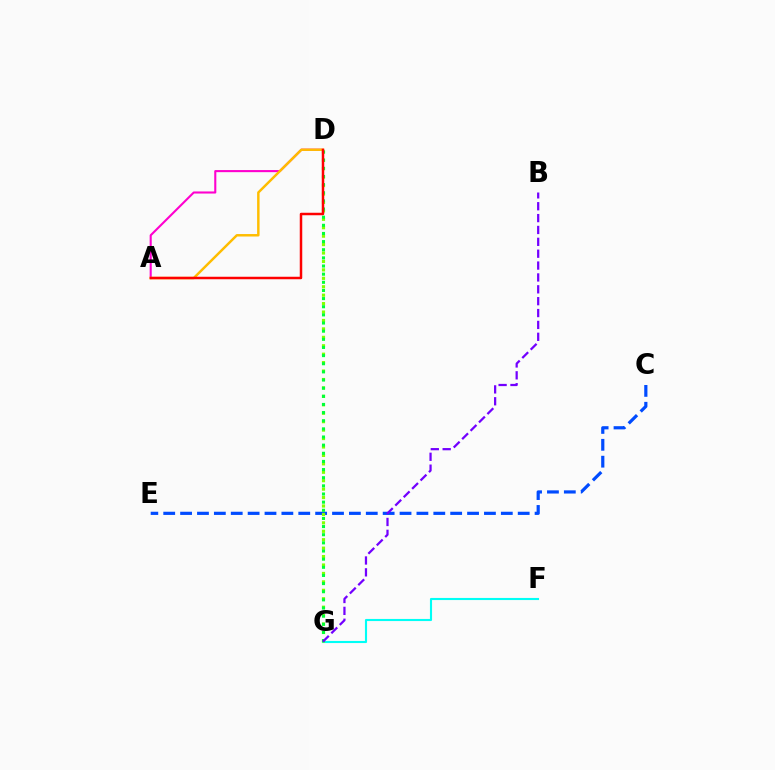{('C', 'E'): [{'color': '#004bff', 'line_style': 'dashed', 'thickness': 2.29}], ('F', 'G'): [{'color': '#00fff6', 'line_style': 'solid', 'thickness': 1.52}], ('D', 'G'): [{'color': '#84ff00', 'line_style': 'dotted', 'thickness': 2.29}, {'color': '#00ff39', 'line_style': 'dotted', 'thickness': 2.21}], ('A', 'D'): [{'color': '#ff00cf', 'line_style': 'solid', 'thickness': 1.51}, {'color': '#ffbd00', 'line_style': 'solid', 'thickness': 1.77}, {'color': '#ff0000', 'line_style': 'solid', 'thickness': 1.79}], ('B', 'G'): [{'color': '#7200ff', 'line_style': 'dashed', 'thickness': 1.61}]}